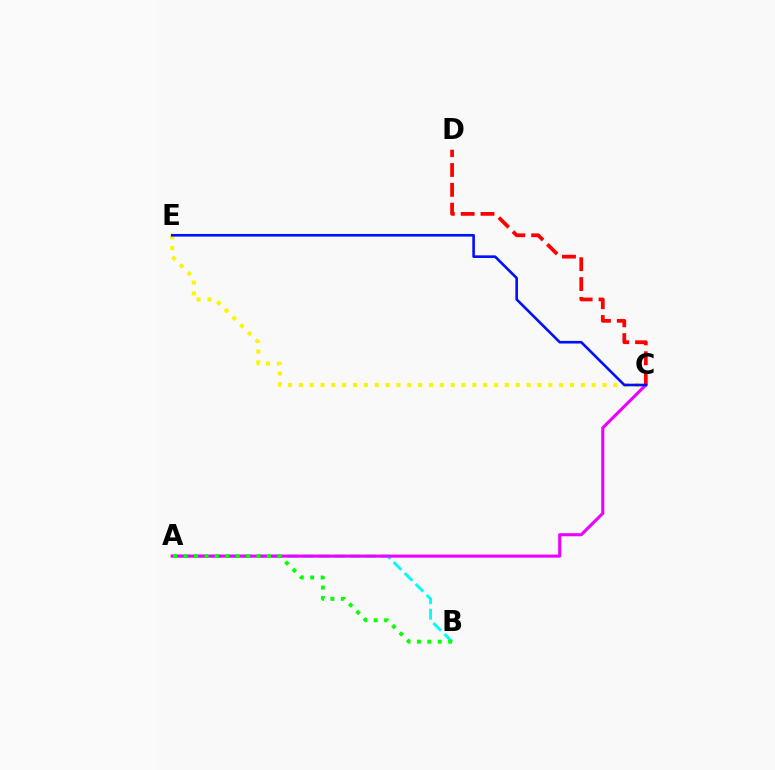{('C', 'D'): [{'color': '#ff0000', 'line_style': 'dashed', 'thickness': 2.69}], ('A', 'B'): [{'color': '#00fff6', 'line_style': 'dashed', 'thickness': 2.11}, {'color': '#08ff00', 'line_style': 'dotted', 'thickness': 2.83}], ('A', 'C'): [{'color': '#ee00ff', 'line_style': 'solid', 'thickness': 2.23}], ('C', 'E'): [{'color': '#fcf500', 'line_style': 'dotted', 'thickness': 2.95}, {'color': '#0010ff', 'line_style': 'solid', 'thickness': 1.89}]}